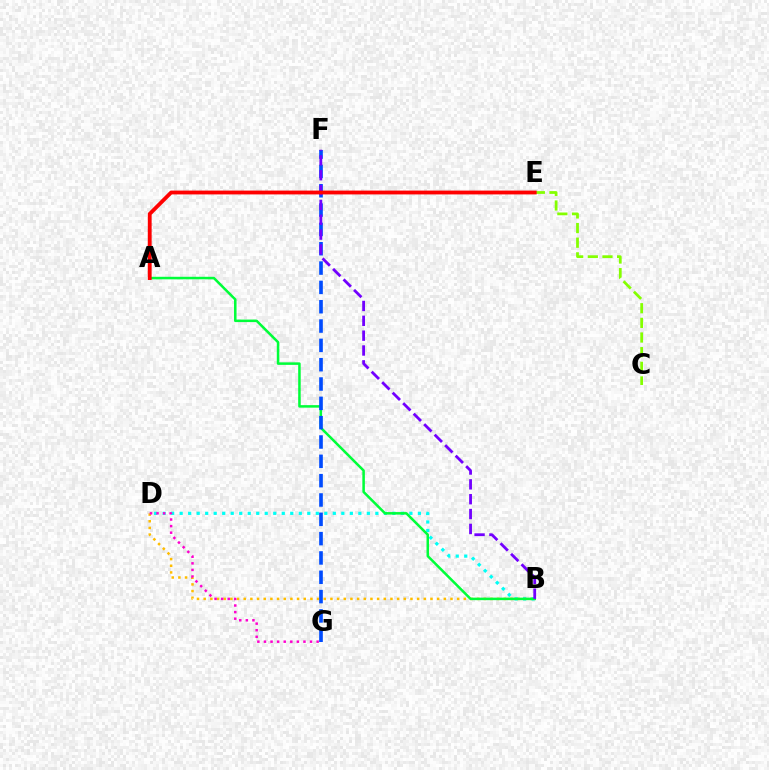{('C', 'E'): [{'color': '#84ff00', 'line_style': 'dashed', 'thickness': 1.99}], ('B', 'D'): [{'color': '#ffbd00', 'line_style': 'dotted', 'thickness': 1.81}, {'color': '#00fff6', 'line_style': 'dotted', 'thickness': 2.31}], ('D', 'G'): [{'color': '#ff00cf', 'line_style': 'dotted', 'thickness': 1.79}], ('A', 'B'): [{'color': '#00ff39', 'line_style': 'solid', 'thickness': 1.82}], ('F', 'G'): [{'color': '#004bff', 'line_style': 'dashed', 'thickness': 2.63}], ('B', 'F'): [{'color': '#7200ff', 'line_style': 'dashed', 'thickness': 2.02}], ('A', 'E'): [{'color': '#ff0000', 'line_style': 'solid', 'thickness': 2.75}]}